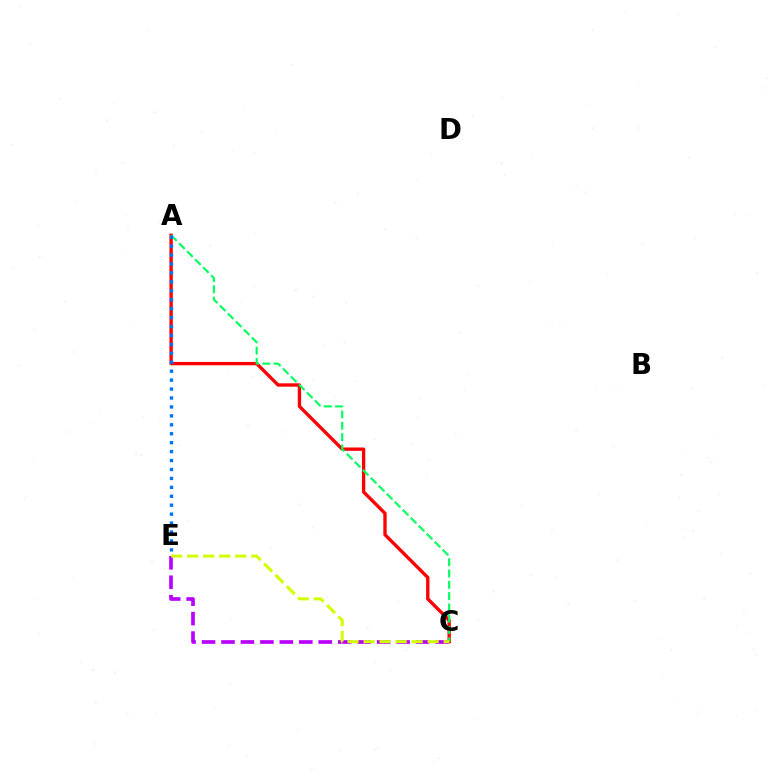{('A', 'C'): [{'color': '#ff0000', 'line_style': 'solid', 'thickness': 2.41}, {'color': '#00ff5c', 'line_style': 'dashed', 'thickness': 1.53}], ('C', 'E'): [{'color': '#b900ff', 'line_style': 'dashed', 'thickness': 2.64}, {'color': '#d1ff00', 'line_style': 'dashed', 'thickness': 2.18}], ('A', 'E'): [{'color': '#0074ff', 'line_style': 'dotted', 'thickness': 2.43}]}